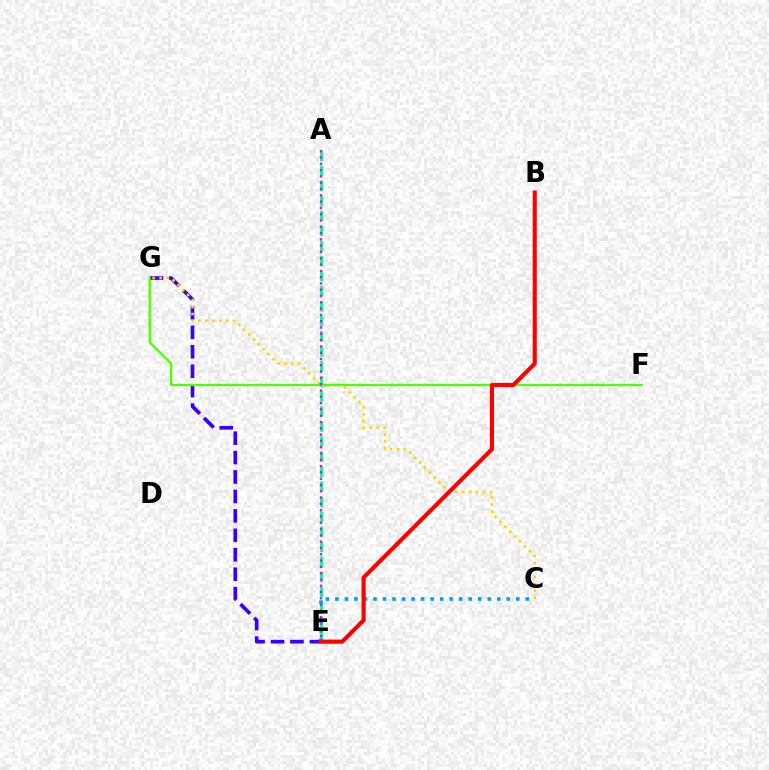{('A', 'E'): [{'color': '#00ff86', 'line_style': 'dashed', 'thickness': 2.04}, {'color': '#ff00ed', 'line_style': 'dotted', 'thickness': 1.71}], ('C', 'E'): [{'color': '#009eff', 'line_style': 'dotted', 'thickness': 2.59}], ('E', 'G'): [{'color': '#3700ff', 'line_style': 'dashed', 'thickness': 2.64}], ('C', 'G'): [{'color': '#ffd500', 'line_style': 'dotted', 'thickness': 1.88}], ('F', 'G'): [{'color': '#4fff00', 'line_style': 'solid', 'thickness': 1.65}], ('B', 'E'): [{'color': '#ff0000', 'line_style': 'solid', 'thickness': 2.96}]}